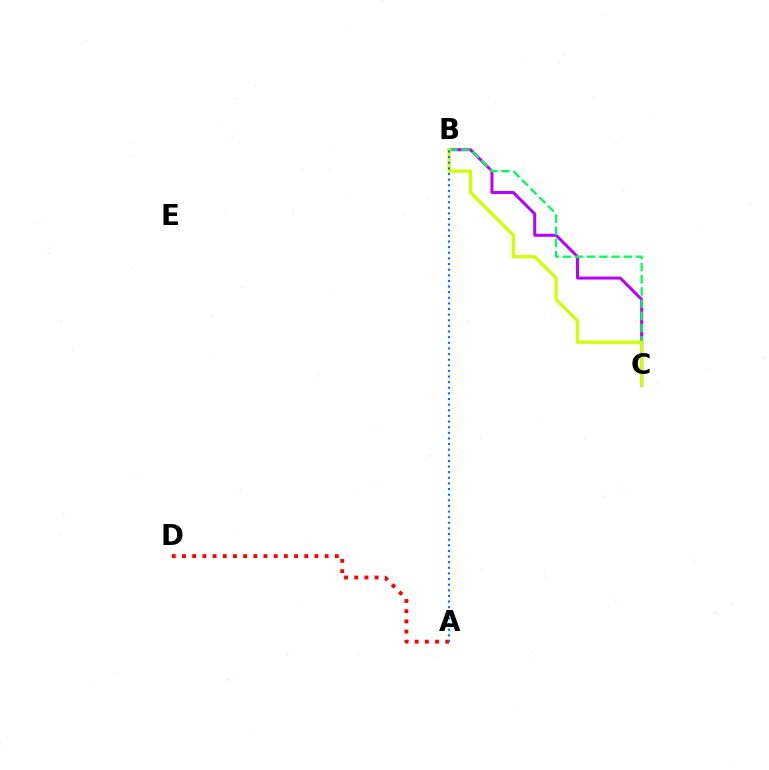{('B', 'C'): [{'color': '#b900ff', 'line_style': 'solid', 'thickness': 2.15}, {'color': '#00ff5c', 'line_style': 'dashed', 'thickness': 1.66}, {'color': '#d1ff00', 'line_style': 'solid', 'thickness': 2.34}], ('A', 'D'): [{'color': '#ff0000', 'line_style': 'dotted', 'thickness': 2.77}], ('A', 'B'): [{'color': '#0074ff', 'line_style': 'dotted', 'thickness': 1.53}]}